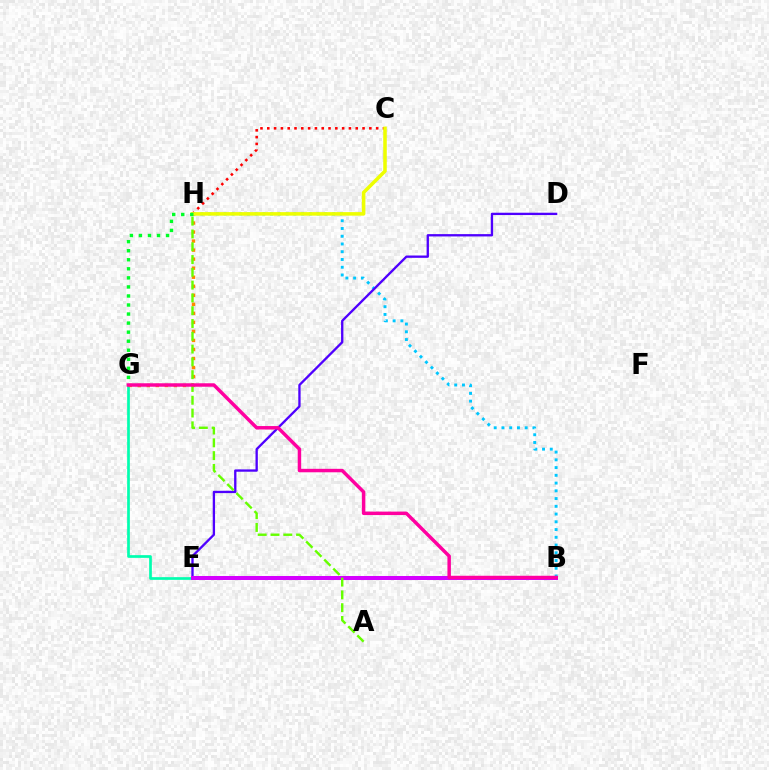{('B', 'E'): [{'color': '#003fff', 'line_style': 'solid', 'thickness': 2.55}, {'color': '#d600ff', 'line_style': 'solid', 'thickness': 2.86}], ('E', 'G'): [{'color': '#00ffaf', 'line_style': 'solid', 'thickness': 1.94}], ('G', 'H'): [{'color': '#ff8800', 'line_style': 'dotted', 'thickness': 2.45}, {'color': '#00ff27', 'line_style': 'dotted', 'thickness': 2.46}], ('C', 'H'): [{'color': '#ff0000', 'line_style': 'dotted', 'thickness': 1.85}, {'color': '#eeff00', 'line_style': 'solid', 'thickness': 2.55}], ('B', 'H'): [{'color': '#00c7ff', 'line_style': 'dotted', 'thickness': 2.1}], ('D', 'E'): [{'color': '#4f00ff', 'line_style': 'solid', 'thickness': 1.68}], ('A', 'H'): [{'color': '#66ff00', 'line_style': 'dashed', 'thickness': 1.74}], ('B', 'G'): [{'color': '#ff00a0', 'line_style': 'solid', 'thickness': 2.49}]}